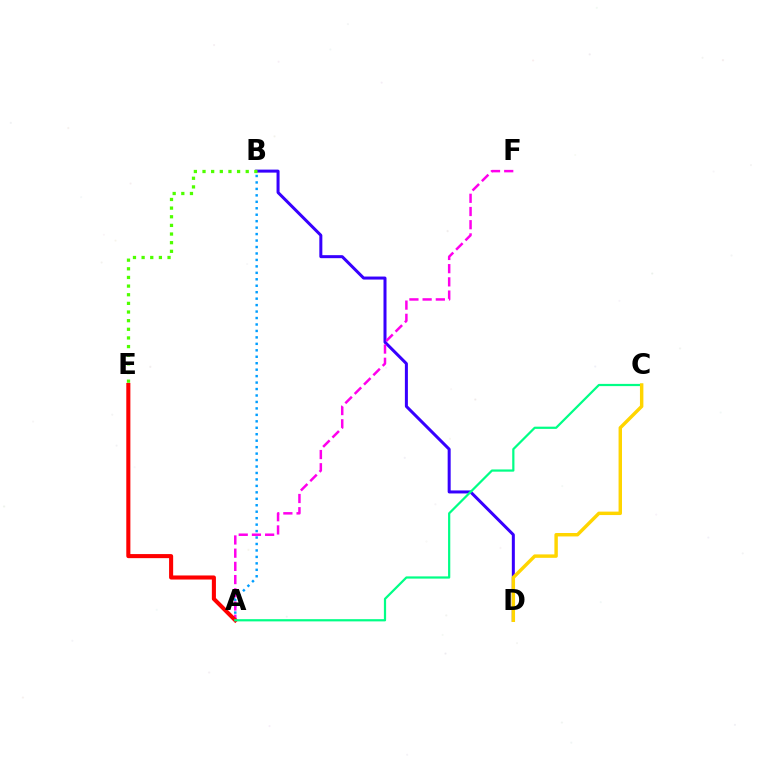{('B', 'D'): [{'color': '#3700ff', 'line_style': 'solid', 'thickness': 2.17}], ('A', 'B'): [{'color': '#009eff', 'line_style': 'dotted', 'thickness': 1.75}], ('A', 'F'): [{'color': '#ff00ed', 'line_style': 'dashed', 'thickness': 1.79}], ('A', 'E'): [{'color': '#ff0000', 'line_style': 'solid', 'thickness': 2.94}], ('A', 'C'): [{'color': '#00ff86', 'line_style': 'solid', 'thickness': 1.6}], ('C', 'D'): [{'color': '#ffd500', 'line_style': 'solid', 'thickness': 2.47}], ('B', 'E'): [{'color': '#4fff00', 'line_style': 'dotted', 'thickness': 2.35}]}